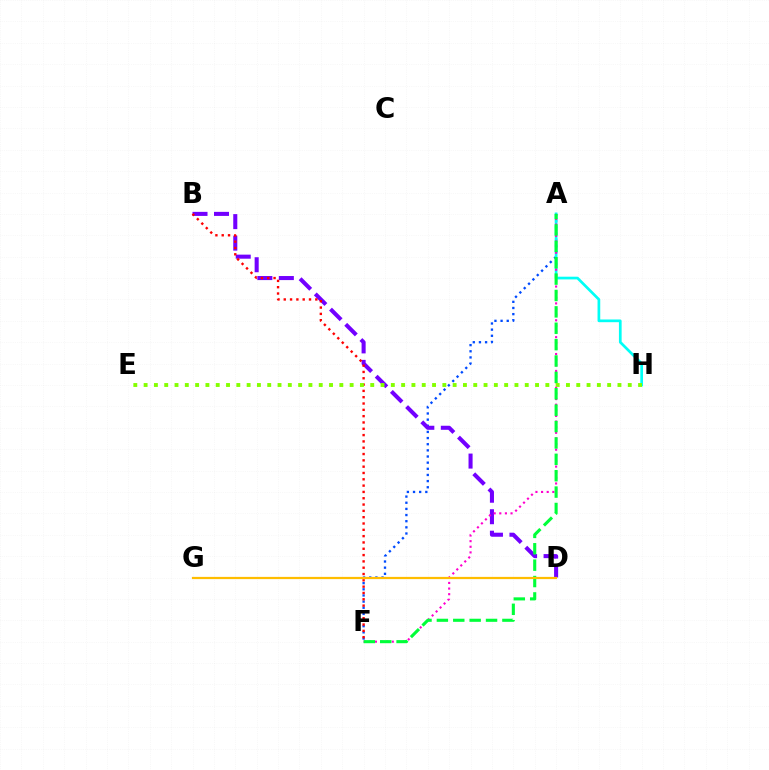{('A', 'F'): [{'color': '#004bff', 'line_style': 'dotted', 'thickness': 1.67}, {'color': '#ff00cf', 'line_style': 'dotted', 'thickness': 1.53}, {'color': '#00ff39', 'line_style': 'dashed', 'thickness': 2.23}], ('B', 'D'): [{'color': '#7200ff', 'line_style': 'dashed', 'thickness': 2.92}], ('A', 'H'): [{'color': '#00fff6', 'line_style': 'solid', 'thickness': 1.95}], ('B', 'F'): [{'color': '#ff0000', 'line_style': 'dotted', 'thickness': 1.72}], ('E', 'H'): [{'color': '#84ff00', 'line_style': 'dotted', 'thickness': 2.8}], ('D', 'G'): [{'color': '#ffbd00', 'line_style': 'solid', 'thickness': 1.6}]}